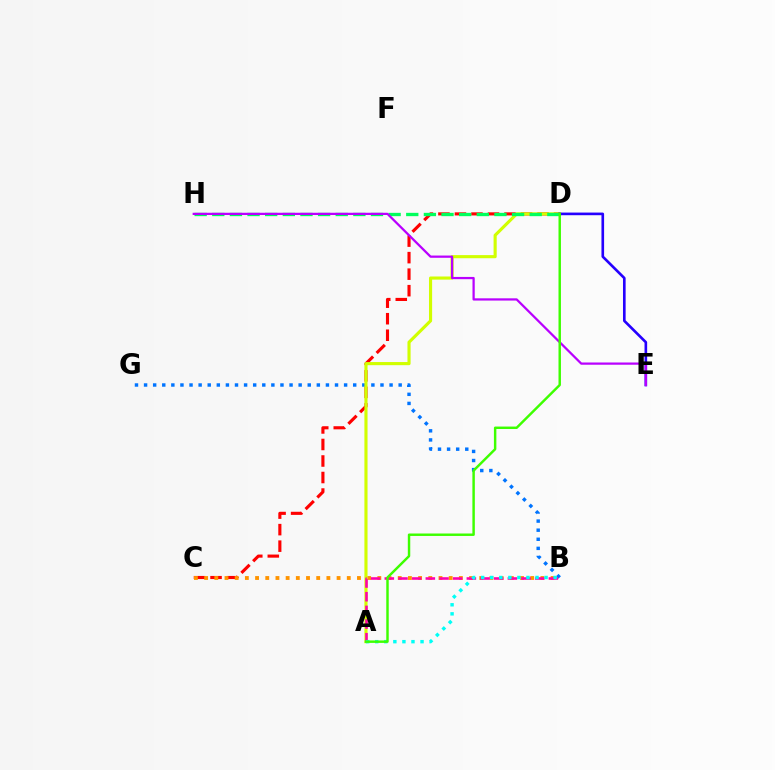{('C', 'D'): [{'color': '#ff0000', 'line_style': 'dashed', 'thickness': 2.24}], ('B', 'C'): [{'color': '#ff9400', 'line_style': 'dotted', 'thickness': 2.77}], ('B', 'G'): [{'color': '#0074ff', 'line_style': 'dotted', 'thickness': 2.47}], ('A', 'D'): [{'color': '#d1ff00', 'line_style': 'solid', 'thickness': 2.25}, {'color': '#3dff00', 'line_style': 'solid', 'thickness': 1.76}], ('A', 'B'): [{'color': '#ff00ac', 'line_style': 'dashed', 'thickness': 1.86}, {'color': '#00fff6', 'line_style': 'dotted', 'thickness': 2.46}], ('D', 'E'): [{'color': '#2500ff', 'line_style': 'solid', 'thickness': 1.9}], ('D', 'H'): [{'color': '#00ff5c', 'line_style': 'dashed', 'thickness': 2.4}], ('E', 'H'): [{'color': '#b900ff', 'line_style': 'solid', 'thickness': 1.62}]}